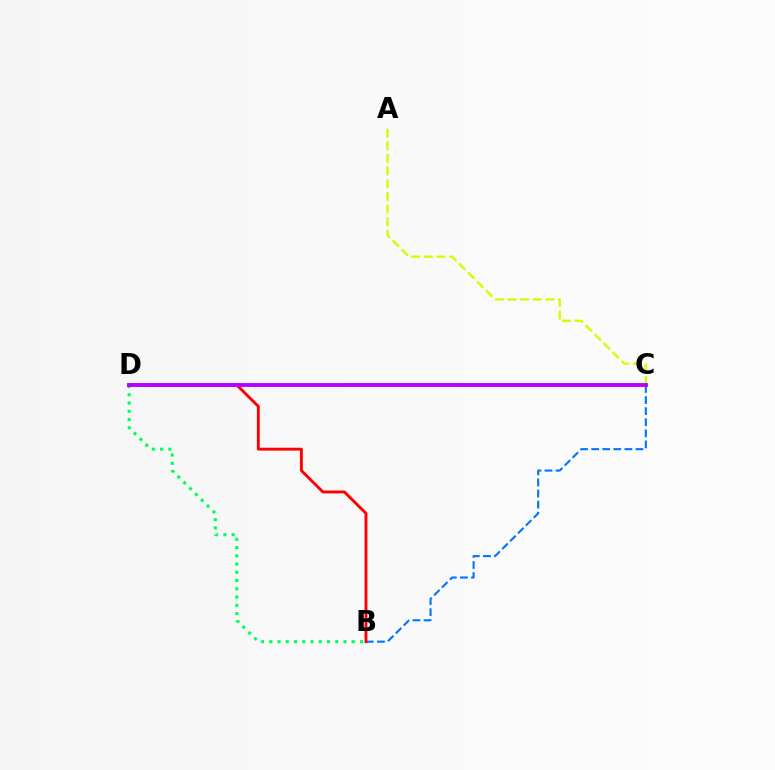{('B', 'D'): [{'color': '#00ff5c', 'line_style': 'dotted', 'thickness': 2.24}, {'color': '#ff0000', 'line_style': 'solid', 'thickness': 2.08}], ('B', 'C'): [{'color': '#0074ff', 'line_style': 'dashed', 'thickness': 1.51}], ('A', 'C'): [{'color': '#d1ff00', 'line_style': 'dashed', 'thickness': 1.72}], ('C', 'D'): [{'color': '#b900ff', 'line_style': 'solid', 'thickness': 2.79}]}